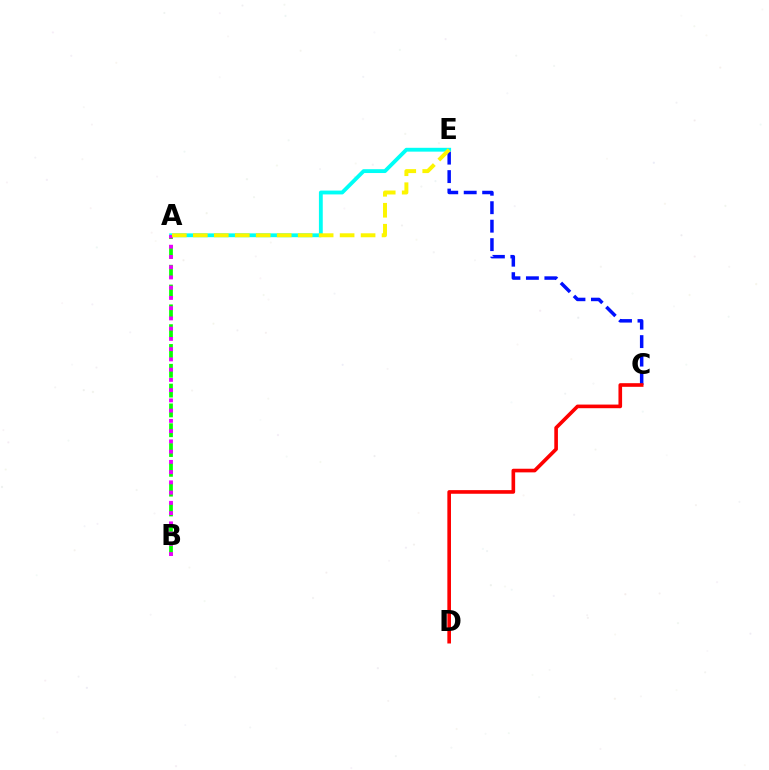{('A', 'B'): [{'color': '#08ff00', 'line_style': 'dashed', 'thickness': 2.69}, {'color': '#ee00ff', 'line_style': 'dotted', 'thickness': 2.78}], ('A', 'E'): [{'color': '#00fff6', 'line_style': 'solid', 'thickness': 2.76}, {'color': '#fcf500', 'line_style': 'dashed', 'thickness': 2.85}], ('C', 'E'): [{'color': '#0010ff', 'line_style': 'dashed', 'thickness': 2.51}], ('C', 'D'): [{'color': '#ff0000', 'line_style': 'solid', 'thickness': 2.61}]}